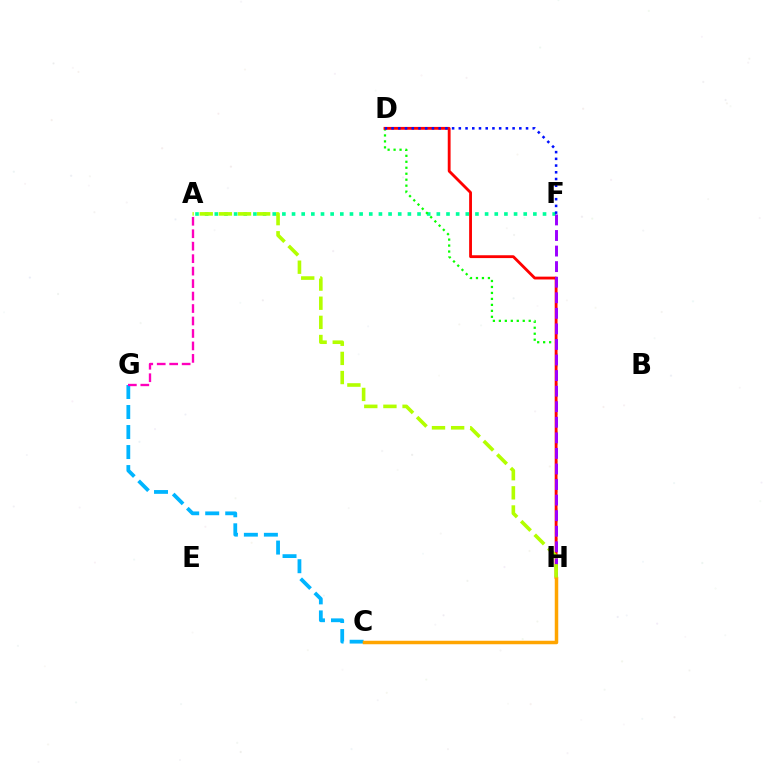{('A', 'F'): [{'color': '#00ff9d', 'line_style': 'dotted', 'thickness': 2.62}], ('D', 'H'): [{'color': '#08ff00', 'line_style': 'dotted', 'thickness': 1.62}, {'color': '#ff0000', 'line_style': 'solid', 'thickness': 2.04}], ('C', 'G'): [{'color': '#00b5ff', 'line_style': 'dashed', 'thickness': 2.72}], ('F', 'H'): [{'color': '#9b00ff', 'line_style': 'dashed', 'thickness': 2.11}], ('C', 'H'): [{'color': '#ffa500', 'line_style': 'solid', 'thickness': 2.51}], ('A', 'G'): [{'color': '#ff00bd', 'line_style': 'dashed', 'thickness': 1.69}], ('D', 'F'): [{'color': '#0010ff', 'line_style': 'dotted', 'thickness': 1.83}], ('A', 'H'): [{'color': '#b3ff00', 'line_style': 'dashed', 'thickness': 2.6}]}